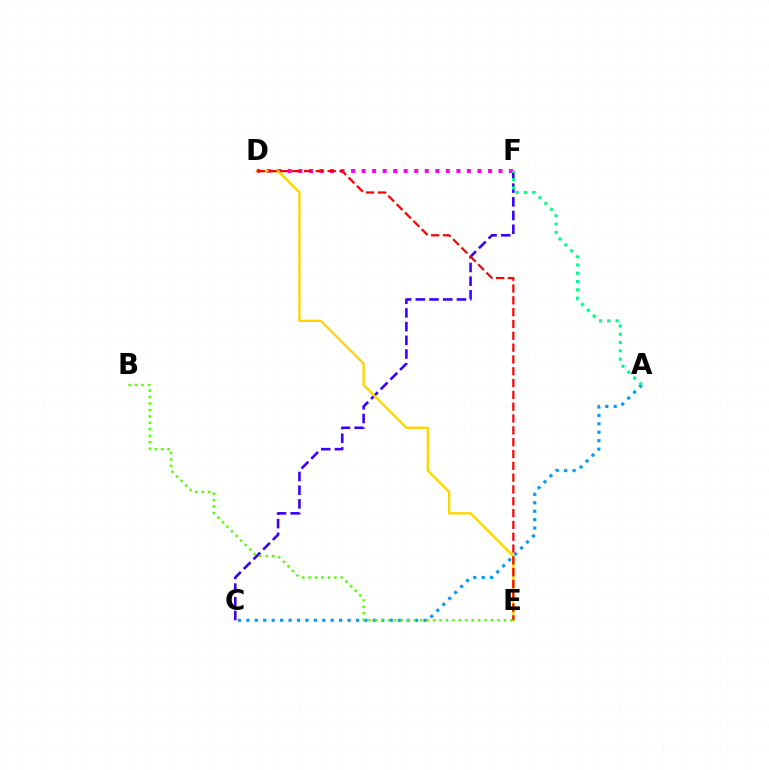{('D', 'F'): [{'color': '#ff00ed', 'line_style': 'dotted', 'thickness': 2.86}], ('A', 'C'): [{'color': '#009eff', 'line_style': 'dotted', 'thickness': 2.29}], ('C', 'F'): [{'color': '#3700ff', 'line_style': 'dashed', 'thickness': 1.86}], ('A', 'F'): [{'color': '#00ff86', 'line_style': 'dotted', 'thickness': 2.25}], ('D', 'E'): [{'color': '#ffd500', 'line_style': 'solid', 'thickness': 1.7}, {'color': '#ff0000', 'line_style': 'dashed', 'thickness': 1.61}], ('B', 'E'): [{'color': '#4fff00', 'line_style': 'dotted', 'thickness': 1.75}]}